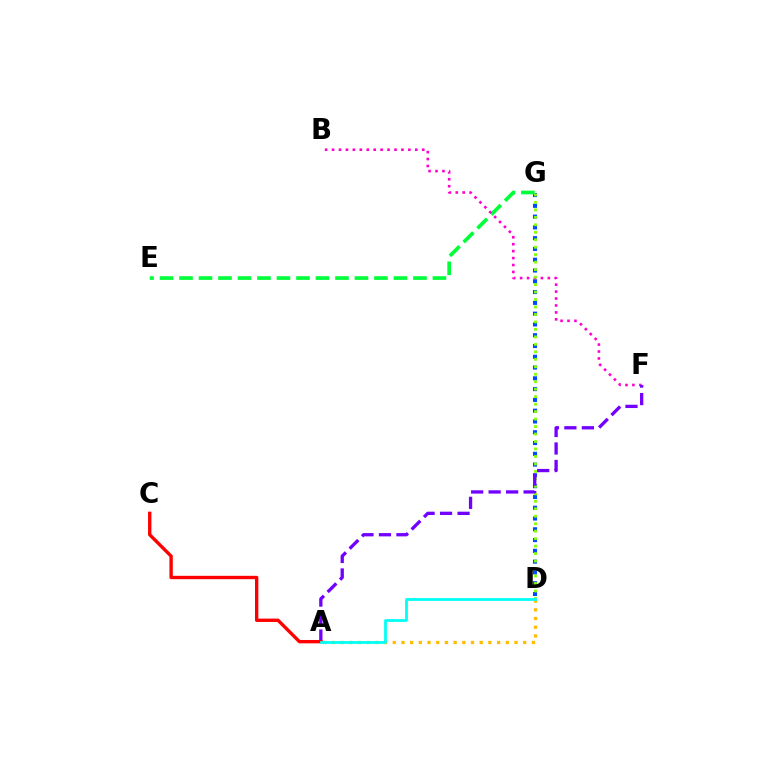{('D', 'G'): [{'color': '#004bff', 'line_style': 'dotted', 'thickness': 2.93}, {'color': '#84ff00', 'line_style': 'dotted', 'thickness': 2.03}], ('E', 'G'): [{'color': '#00ff39', 'line_style': 'dashed', 'thickness': 2.65}], ('B', 'F'): [{'color': '#ff00cf', 'line_style': 'dotted', 'thickness': 1.88}], ('A', 'F'): [{'color': '#7200ff', 'line_style': 'dashed', 'thickness': 2.38}], ('A', 'C'): [{'color': '#ff0000', 'line_style': 'solid', 'thickness': 2.42}], ('A', 'D'): [{'color': '#ffbd00', 'line_style': 'dotted', 'thickness': 2.36}, {'color': '#00fff6', 'line_style': 'solid', 'thickness': 2.0}]}